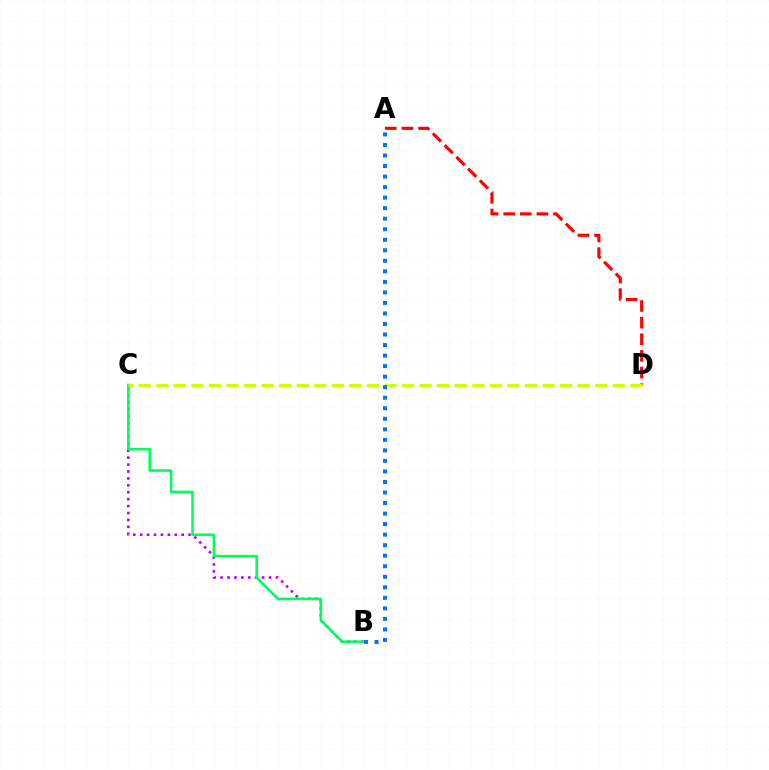{('A', 'D'): [{'color': '#ff0000', 'line_style': 'dashed', 'thickness': 2.26}], ('B', 'C'): [{'color': '#b900ff', 'line_style': 'dotted', 'thickness': 1.88}, {'color': '#00ff5c', 'line_style': 'solid', 'thickness': 1.85}], ('C', 'D'): [{'color': '#d1ff00', 'line_style': 'dashed', 'thickness': 2.39}], ('A', 'B'): [{'color': '#0074ff', 'line_style': 'dotted', 'thickness': 2.86}]}